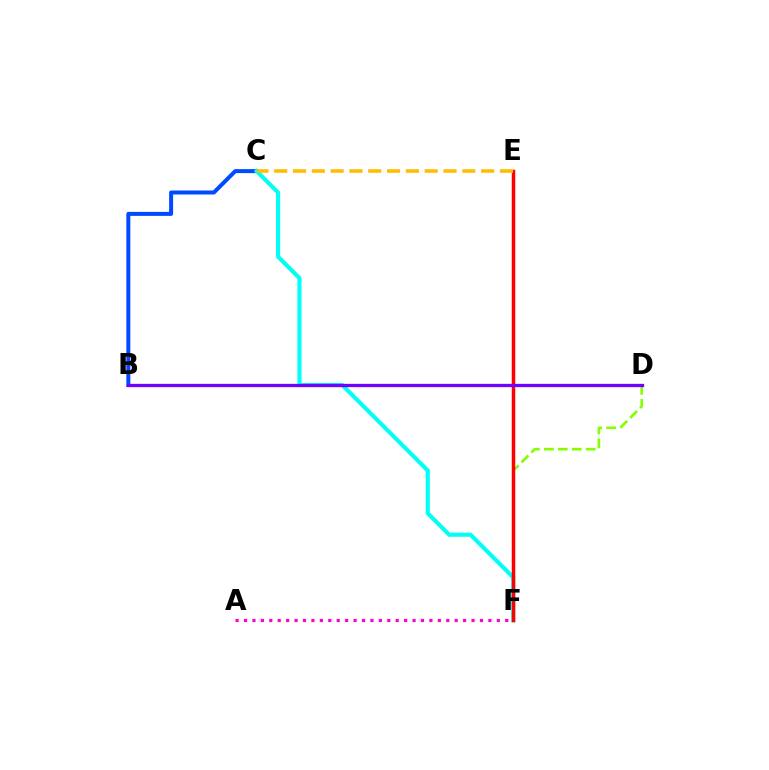{('A', 'F'): [{'color': '#ff00cf', 'line_style': 'dotted', 'thickness': 2.29}], ('B', 'C'): [{'color': '#004bff', 'line_style': 'solid', 'thickness': 2.88}], ('C', 'F'): [{'color': '#00fff6', 'line_style': 'solid', 'thickness': 2.96}], ('D', 'F'): [{'color': '#84ff00', 'line_style': 'dashed', 'thickness': 1.9}], ('E', 'F'): [{'color': '#00ff39', 'line_style': 'dashed', 'thickness': 2.12}, {'color': '#ff0000', 'line_style': 'solid', 'thickness': 2.51}], ('B', 'D'): [{'color': '#7200ff', 'line_style': 'solid', 'thickness': 2.38}], ('C', 'E'): [{'color': '#ffbd00', 'line_style': 'dashed', 'thickness': 2.56}]}